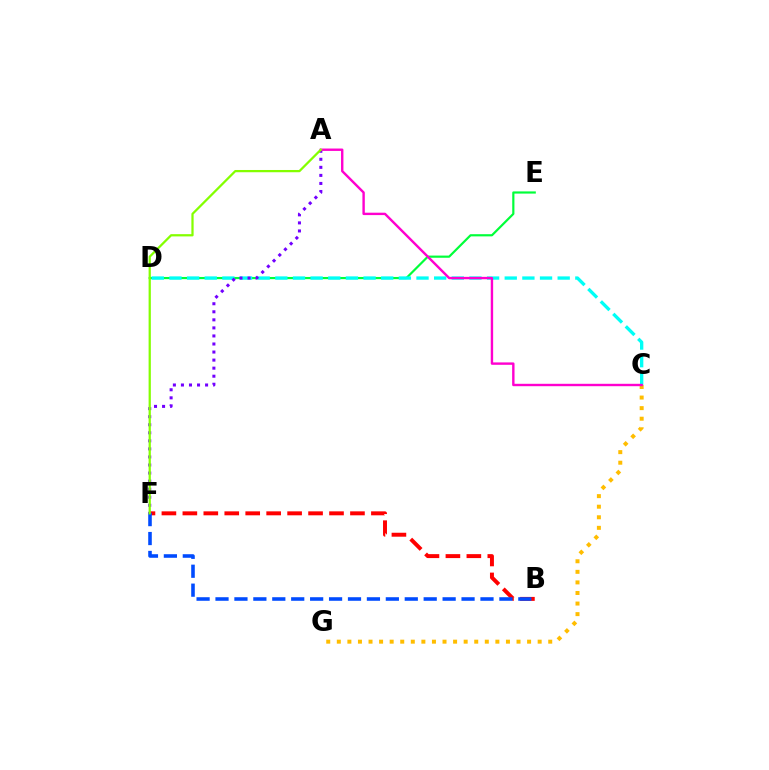{('D', 'E'): [{'color': '#00ff39', 'line_style': 'solid', 'thickness': 1.57}], ('B', 'F'): [{'color': '#ff0000', 'line_style': 'dashed', 'thickness': 2.85}, {'color': '#004bff', 'line_style': 'dashed', 'thickness': 2.57}], ('C', 'G'): [{'color': '#ffbd00', 'line_style': 'dotted', 'thickness': 2.87}], ('C', 'D'): [{'color': '#00fff6', 'line_style': 'dashed', 'thickness': 2.4}], ('A', 'F'): [{'color': '#7200ff', 'line_style': 'dotted', 'thickness': 2.19}, {'color': '#84ff00', 'line_style': 'solid', 'thickness': 1.62}], ('A', 'C'): [{'color': '#ff00cf', 'line_style': 'solid', 'thickness': 1.73}]}